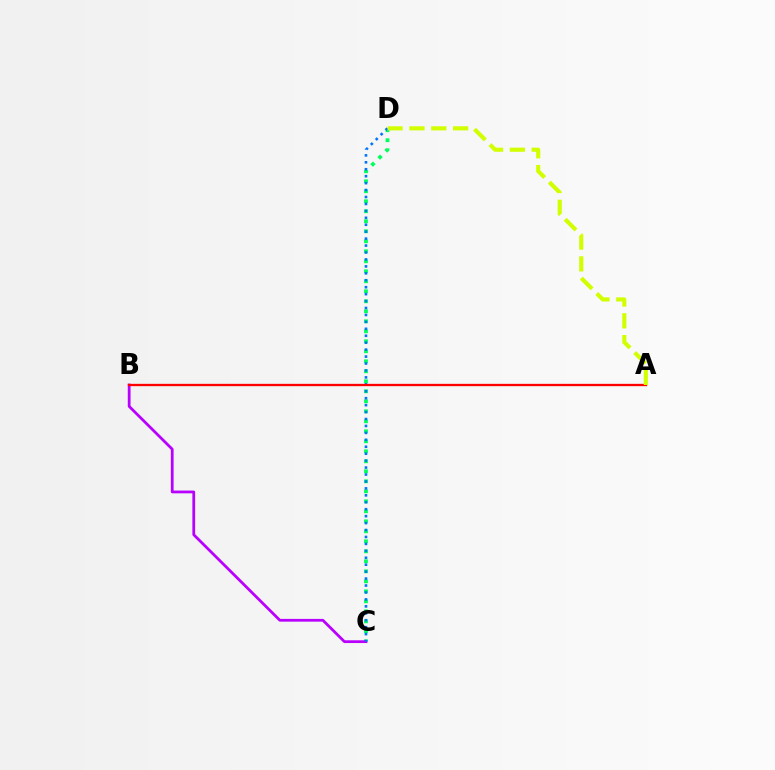{('C', 'D'): [{'color': '#00ff5c', 'line_style': 'dotted', 'thickness': 2.72}, {'color': '#0074ff', 'line_style': 'dotted', 'thickness': 1.89}], ('B', 'C'): [{'color': '#b900ff', 'line_style': 'solid', 'thickness': 1.99}], ('A', 'B'): [{'color': '#ff0000', 'line_style': 'solid', 'thickness': 1.67}], ('A', 'D'): [{'color': '#d1ff00', 'line_style': 'dashed', 'thickness': 2.97}]}